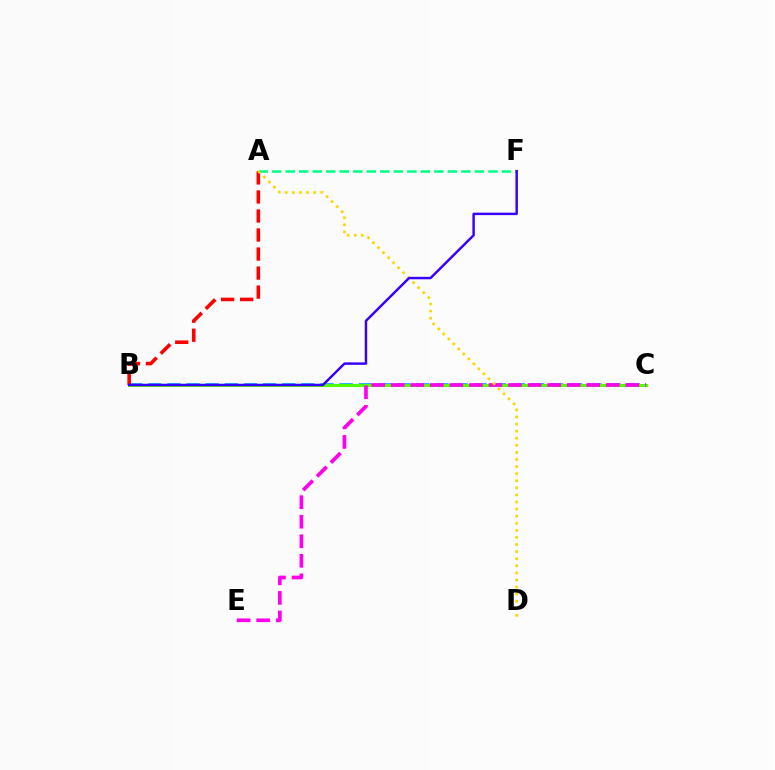{('A', 'F'): [{'color': '#00ff86', 'line_style': 'dashed', 'thickness': 1.84}], ('B', 'C'): [{'color': '#009eff', 'line_style': 'dashed', 'thickness': 2.6}, {'color': '#4fff00', 'line_style': 'solid', 'thickness': 2.17}], ('C', 'E'): [{'color': '#ff00ed', 'line_style': 'dashed', 'thickness': 2.65}], ('A', 'B'): [{'color': '#ff0000', 'line_style': 'dashed', 'thickness': 2.59}], ('A', 'D'): [{'color': '#ffd500', 'line_style': 'dotted', 'thickness': 1.93}], ('B', 'F'): [{'color': '#3700ff', 'line_style': 'solid', 'thickness': 1.77}]}